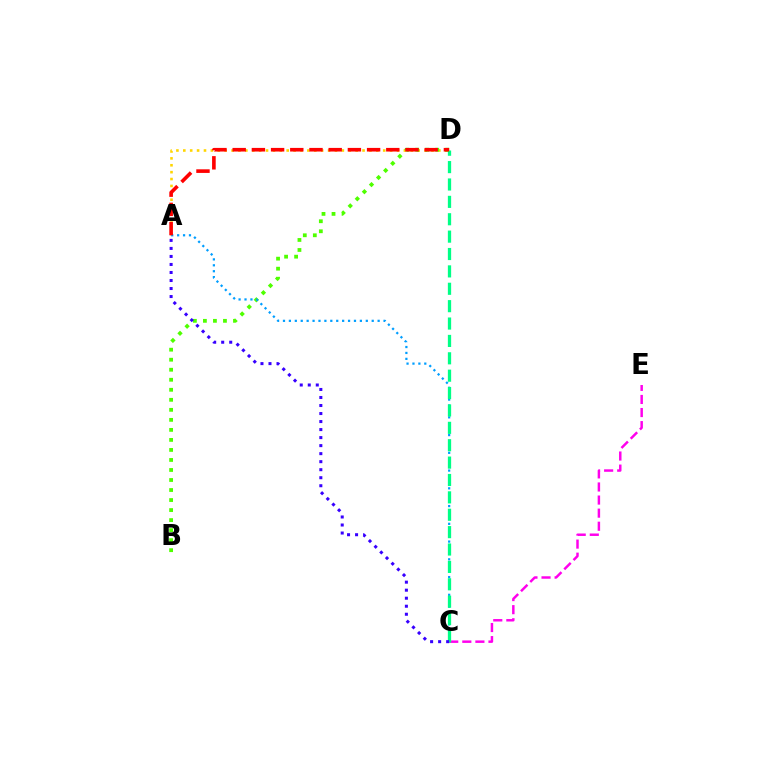{('A', 'D'): [{'color': '#ffd500', 'line_style': 'dotted', 'thickness': 1.87}, {'color': '#ff0000', 'line_style': 'dashed', 'thickness': 2.61}], ('C', 'E'): [{'color': '#ff00ed', 'line_style': 'dashed', 'thickness': 1.78}], ('B', 'D'): [{'color': '#4fff00', 'line_style': 'dotted', 'thickness': 2.72}], ('A', 'C'): [{'color': '#009eff', 'line_style': 'dotted', 'thickness': 1.61}, {'color': '#3700ff', 'line_style': 'dotted', 'thickness': 2.18}], ('C', 'D'): [{'color': '#00ff86', 'line_style': 'dashed', 'thickness': 2.36}]}